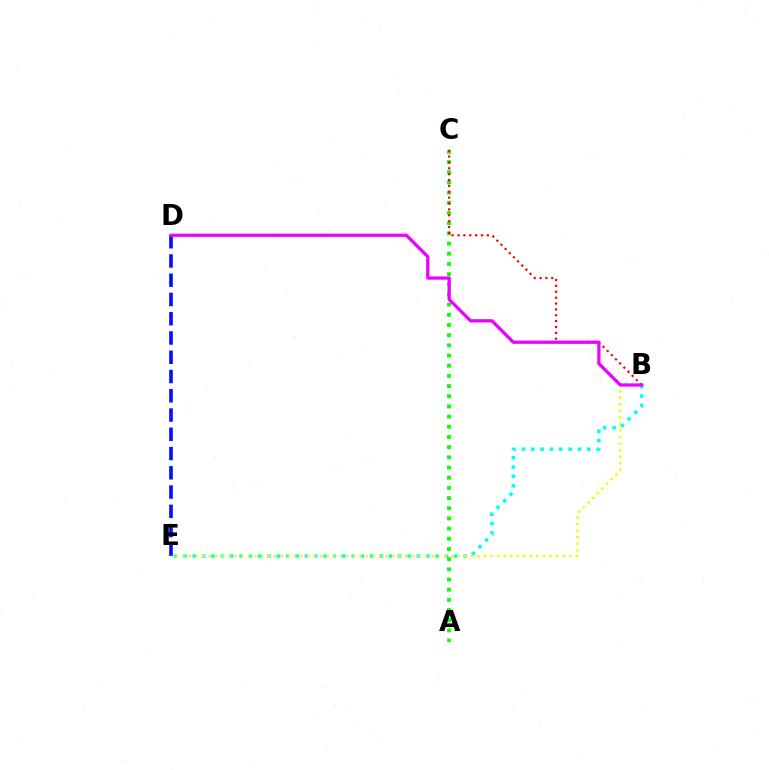{('D', 'E'): [{'color': '#0010ff', 'line_style': 'dashed', 'thickness': 2.62}], ('B', 'E'): [{'color': '#00fff6', 'line_style': 'dotted', 'thickness': 2.54}, {'color': '#fcf500', 'line_style': 'dotted', 'thickness': 1.78}], ('A', 'C'): [{'color': '#08ff00', 'line_style': 'dotted', 'thickness': 2.77}], ('B', 'C'): [{'color': '#ff0000', 'line_style': 'dotted', 'thickness': 1.59}], ('B', 'D'): [{'color': '#ee00ff', 'line_style': 'solid', 'thickness': 2.35}]}